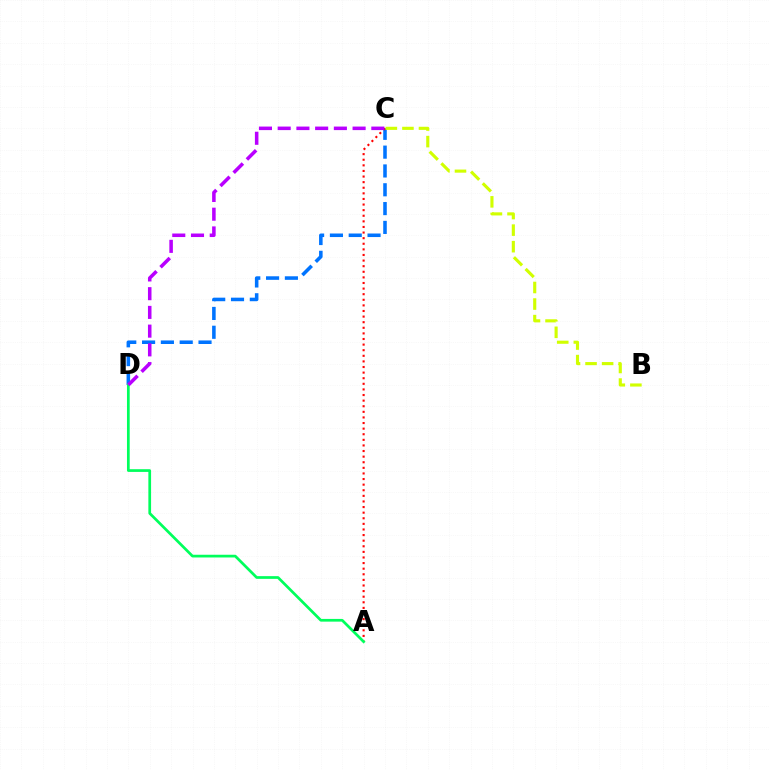{('C', 'D'): [{'color': '#0074ff', 'line_style': 'dashed', 'thickness': 2.56}, {'color': '#b900ff', 'line_style': 'dashed', 'thickness': 2.54}], ('A', 'C'): [{'color': '#ff0000', 'line_style': 'dotted', 'thickness': 1.52}], ('A', 'D'): [{'color': '#00ff5c', 'line_style': 'solid', 'thickness': 1.96}], ('B', 'C'): [{'color': '#d1ff00', 'line_style': 'dashed', 'thickness': 2.25}]}